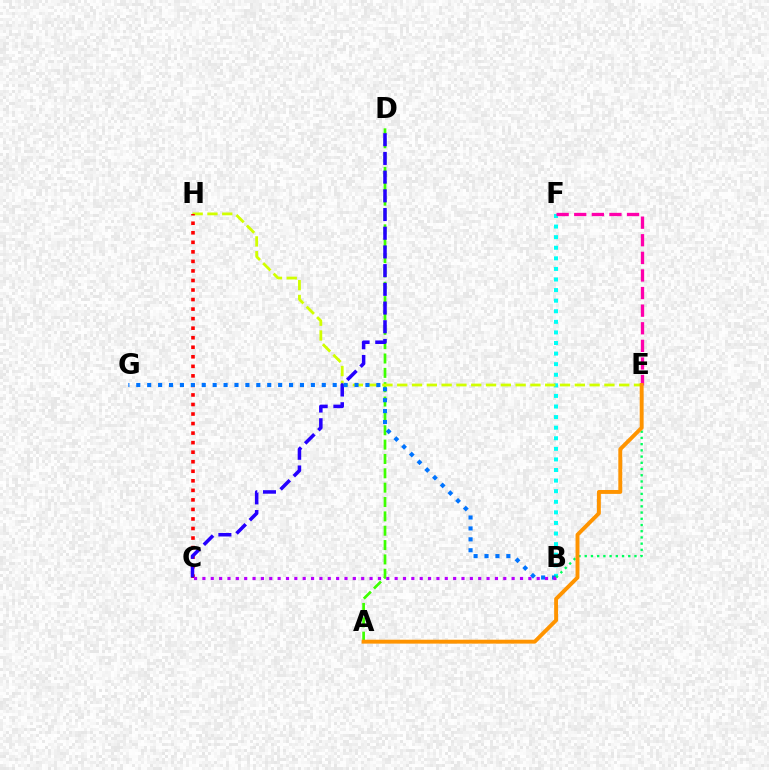{('B', 'F'): [{'color': '#00fff6', 'line_style': 'dotted', 'thickness': 2.88}], ('A', 'D'): [{'color': '#3dff00', 'line_style': 'dashed', 'thickness': 1.95}], ('E', 'F'): [{'color': '#ff00ac', 'line_style': 'dashed', 'thickness': 2.39}], ('E', 'H'): [{'color': '#d1ff00', 'line_style': 'dashed', 'thickness': 2.01}], ('C', 'H'): [{'color': '#ff0000', 'line_style': 'dotted', 'thickness': 2.59}], ('C', 'D'): [{'color': '#2500ff', 'line_style': 'dashed', 'thickness': 2.54}], ('B', 'G'): [{'color': '#0074ff', 'line_style': 'dotted', 'thickness': 2.96}], ('B', 'C'): [{'color': '#b900ff', 'line_style': 'dotted', 'thickness': 2.27}], ('B', 'E'): [{'color': '#00ff5c', 'line_style': 'dotted', 'thickness': 1.69}], ('A', 'E'): [{'color': '#ff9400', 'line_style': 'solid', 'thickness': 2.81}]}